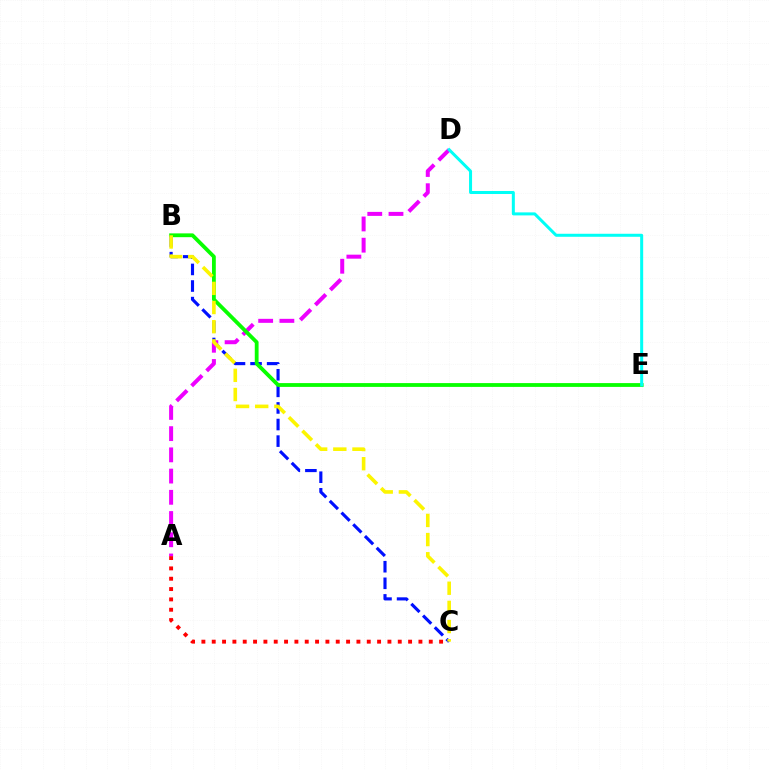{('B', 'C'): [{'color': '#0010ff', 'line_style': 'dashed', 'thickness': 2.25}, {'color': '#fcf500', 'line_style': 'dashed', 'thickness': 2.6}], ('A', 'C'): [{'color': '#ff0000', 'line_style': 'dotted', 'thickness': 2.81}], ('A', 'D'): [{'color': '#ee00ff', 'line_style': 'dashed', 'thickness': 2.88}], ('B', 'E'): [{'color': '#08ff00', 'line_style': 'solid', 'thickness': 2.74}], ('D', 'E'): [{'color': '#00fff6', 'line_style': 'solid', 'thickness': 2.17}]}